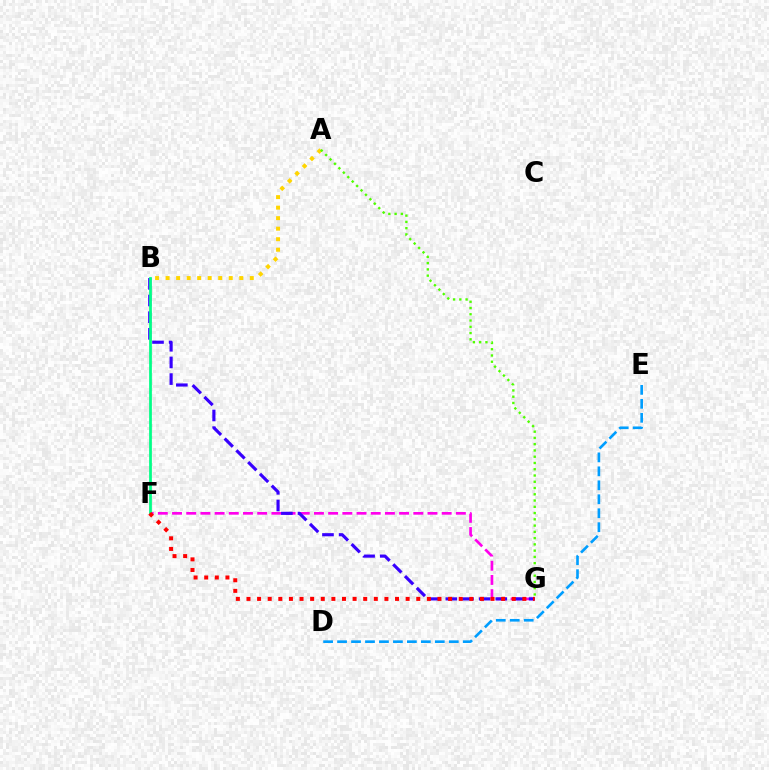{('D', 'E'): [{'color': '#009eff', 'line_style': 'dashed', 'thickness': 1.9}], ('F', 'G'): [{'color': '#ff00ed', 'line_style': 'dashed', 'thickness': 1.93}, {'color': '#ff0000', 'line_style': 'dotted', 'thickness': 2.88}], ('A', 'B'): [{'color': '#ffd500', 'line_style': 'dotted', 'thickness': 2.86}], ('B', 'G'): [{'color': '#3700ff', 'line_style': 'dashed', 'thickness': 2.26}], ('B', 'F'): [{'color': '#00ff86', 'line_style': 'solid', 'thickness': 1.98}], ('A', 'G'): [{'color': '#4fff00', 'line_style': 'dotted', 'thickness': 1.7}]}